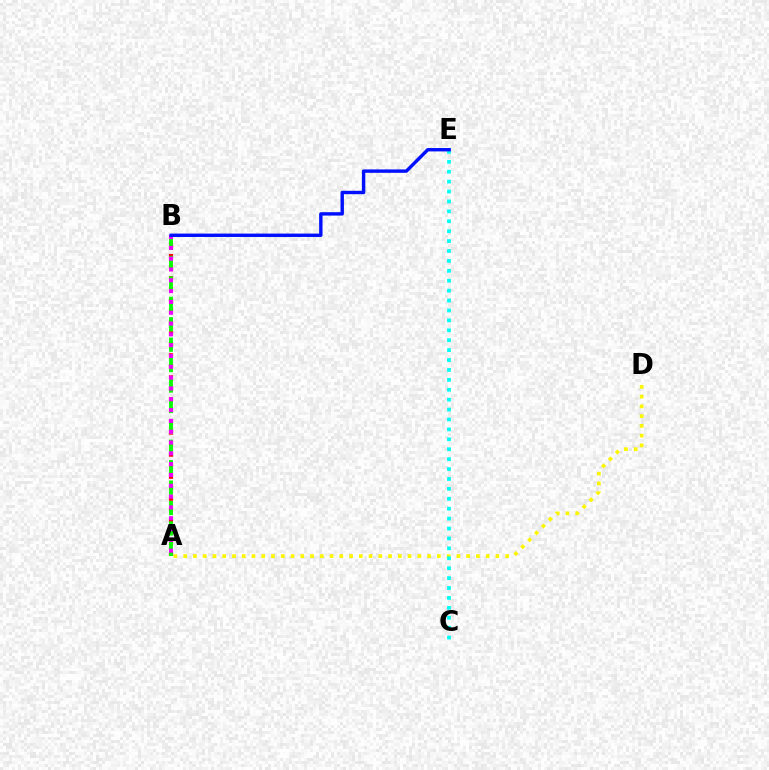{('A', 'D'): [{'color': '#fcf500', 'line_style': 'dotted', 'thickness': 2.65}], ('A', 'B'): [{'color': '#ff0000', 'line_style': 'dotted', 'thickness': 3.0}, {'color': '#08ff00', 'line_style': 'dashed', 'thickness': 2.77}, {'color': '#ee00ff', 'line_style': 'dotted', 'thickness': 2.94}], ('C', 'E'): [{'color': '#00fff6', 'line_style': 'dotted', 'thickness': 2.69}], ('B', 'E'): [{'color': '#0010ff', 'line_style': 'solid', 'thickness': 2.44}]}